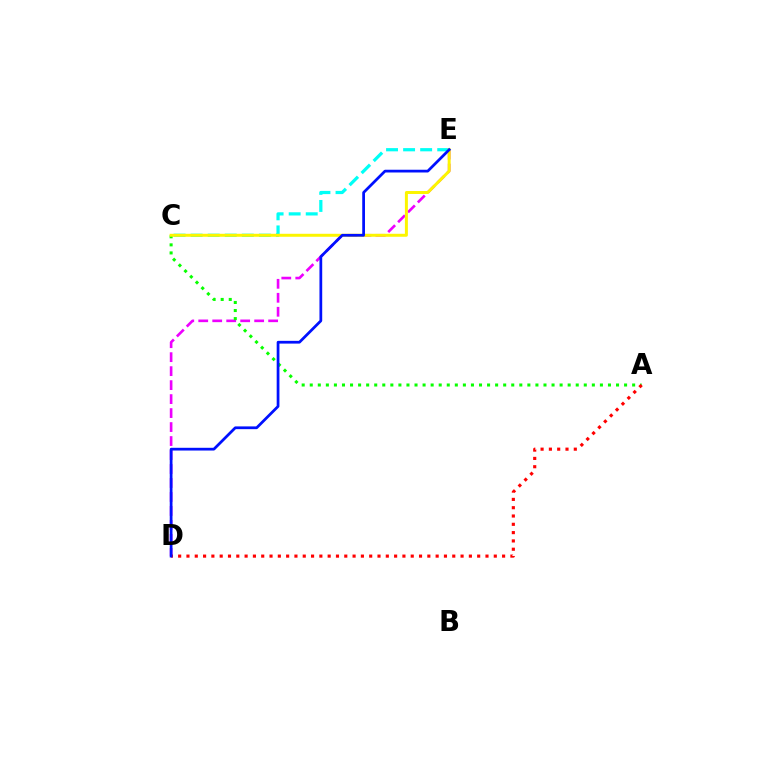{('D', 'E'): [{'color': '#ee00ff', 'line_style': 'dashed', 'thickness': 1.9}, {'color': '#0010ff', 'line_style': 'solid', 'thickness': 1.98}], ('A', 'C'): [{'color': '#08ff00', 'line_style': 'dotted', 'thickness': 2.19}], ('A', 'D'): [{'color': '#ff0000', 'line_style': 'dotted', 'thickness': 2.26}], ('C', 'E'): [{'color': '#00fff6', 'line_style': 'dashed', 'thickness': 2.32}, {'color': '#fcf500', 'line_style': 'solid', 'thickness': 2.14}]}